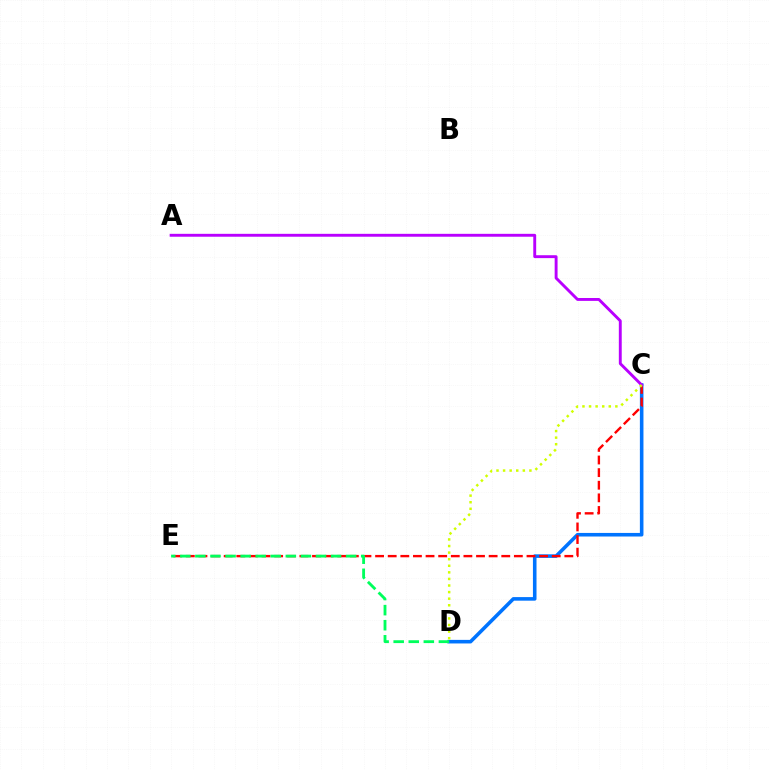{('C', 'D'): [{'color': '#0074ff', 'line_style': 'solid', 'thickness': 2.58}, {'color': '#d1ff00', 'line_style': 'dotted', 'thickness': 1.79}], ('C', 'E'): [{'color': '#ff0000', 'line_style': 'dashed', 'thickness': 1.71}], ('D', 'E'): [{'color': '#00ff5c', 'line_style': 'dashed', 'thickness': 2.05}], ('A', 'C'): [{'color': '#b900ff', 'line_style': 'solid', 'thickness': 2.09}]}